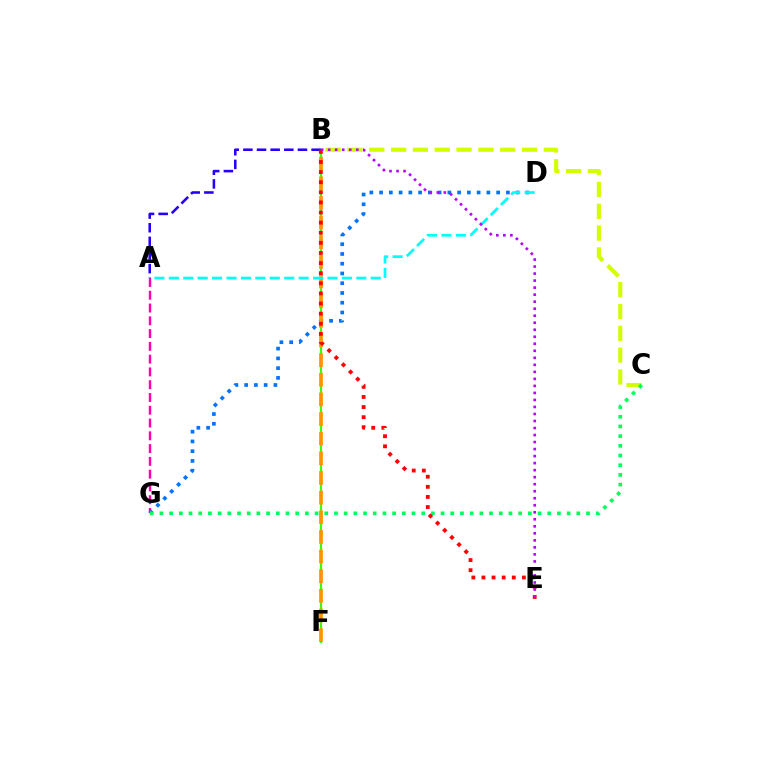{('A', 'G'): [{'color': '#ff00ac', 'line_style': 'dashed', 'thickness': 1.74}], ('B', 'F'): [{'color': '#3dff00', 'line_style': 'solid', 'thickness': 1.54}, {'color': '#ff9400', 'line_style': 'dashed', 'thickness': 2.67}], ('B', 'C'): [{'color': '#d1ff00', 'line_style': 'dashed', 'thickness': 2.96}], ('D', 'G'): [{'color': '#0074ff', 'line_style': 'dotted', 'thickness': 2.65}], ('A', 'B'): [{'color': '#2500ff', 'line_style': 'dashed', 'thickness': 1.85}], ('A', 'D'): [{'color': '#00fff6', 'line_style': 'dashed', 'thickness': 1.96}], ('C', 'G'): [{'color': '#00ff5c', 'line_style': 'dotted', 'thickness': 2.63}], ('B', 'E'): [{'color': '#ff0000', 'line_style': 'dotted', 'thickness': 2.75}, {'color': '#b900ff', 'line_style': 'dotted', 'thickness': 1.91}]}